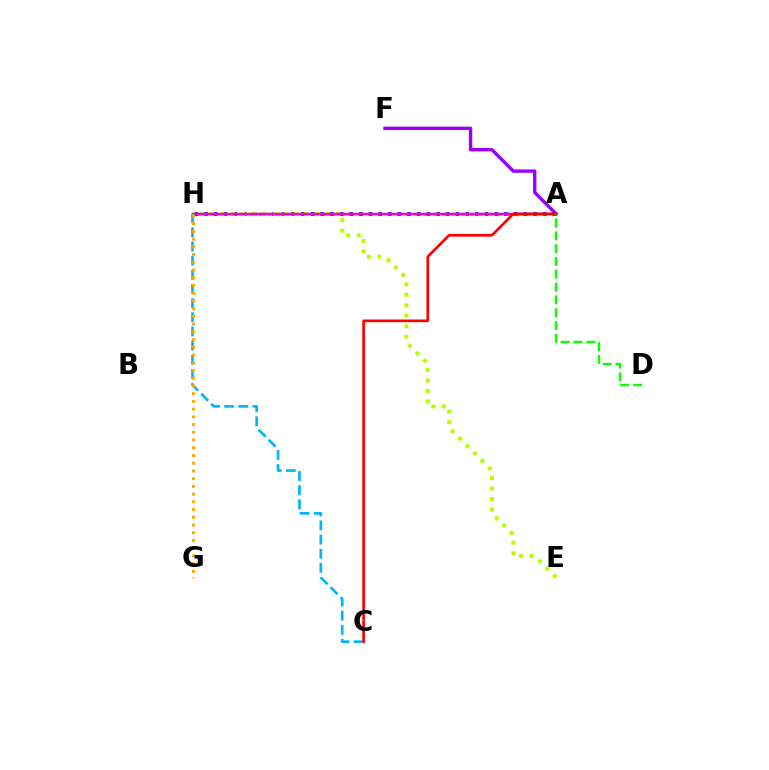{('A', 'H'): [{'color': '#00ff9d', 'line_style': 'dotted', 'thickness': 2.5}, {'color': '#0010ff', 'line_style': 'dotted', 'thickness': 2.63}, {'color': '#ff00bd', 'line_style': 'solid', 'thickness': 1.79}], ('A', 'F'): [{'color': '#9b00ff', 'line_style': 'solid', 'thickness': 2.44}], ('E', 'H'): [{'color': '#b3ff00', 'line_style': 'dotted', 'thickness': 2.86}], ('C', 'H'): [{'color': '#00b5ff', 'line_style': 'dashed', 'thickness': 1.92}], ('A', 'C'): [{'color': '#ff0000', 'line_style': 'solid', 'thickness': 1.92}], ('A', 'D'): [{'color': '#08ff00', 'line_style': 'dashed', 'thickness': 1.74}], ('G', 'H'): [{'color': '#ffa500', 'line_style': 'dotted', 'thickness': 2.1}]}